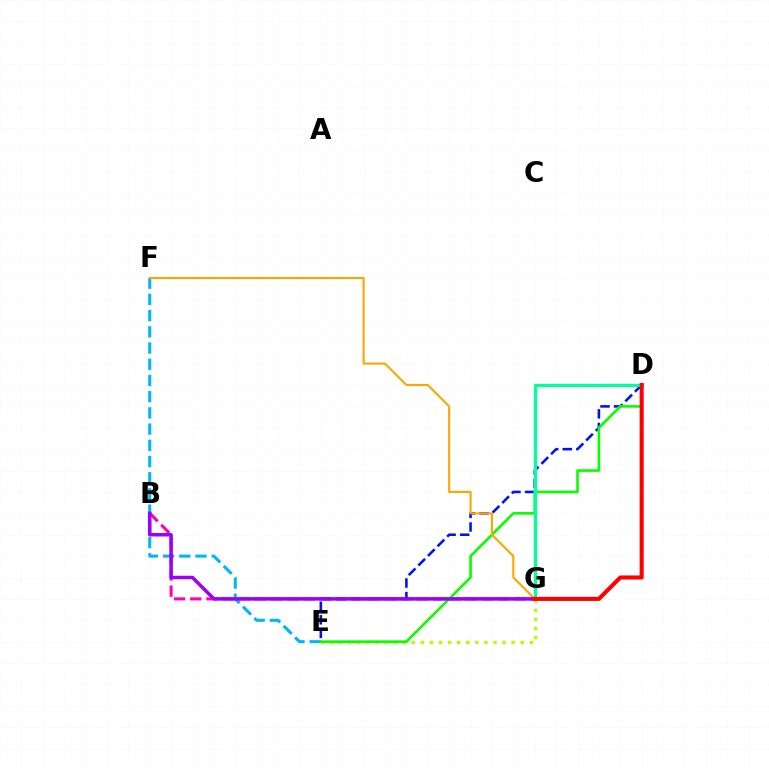{('E', 'F'): [{'color': '#00b5ff', 'line_style': 'dashed', 'thickness': 2.2}], ('E', 'G'): [{'color': '#b3ff00', 'line_style': 'dotted', 'thickness': 2.47}], ('B', 'G'): [{'color': '#ff00bd', 'line_style': 'dashed', 'thickness': 2.2}, {'color': '#9b00ff', 'line_style': 'solid', 'thickness': 2.52}], ('D', 'E'): [{'color': '#0010ff', 'line_style': 'dashed', 'thickness': 1.85}, {'color': '#08ff00', 'line_style': 'solid', 'thickness': 1.9}], ('D', 'G'): [{'color': '#00ff9d', 'line_style': 'solid', 'thickness': 2.32}, {'color': '#ff0000', 'line_style': 'solid', 'thickness': 2.92}], ('F', 'G'): [{'color': '#ffa500', 'line_style': 'solid', 'thickness': 1.51}]}